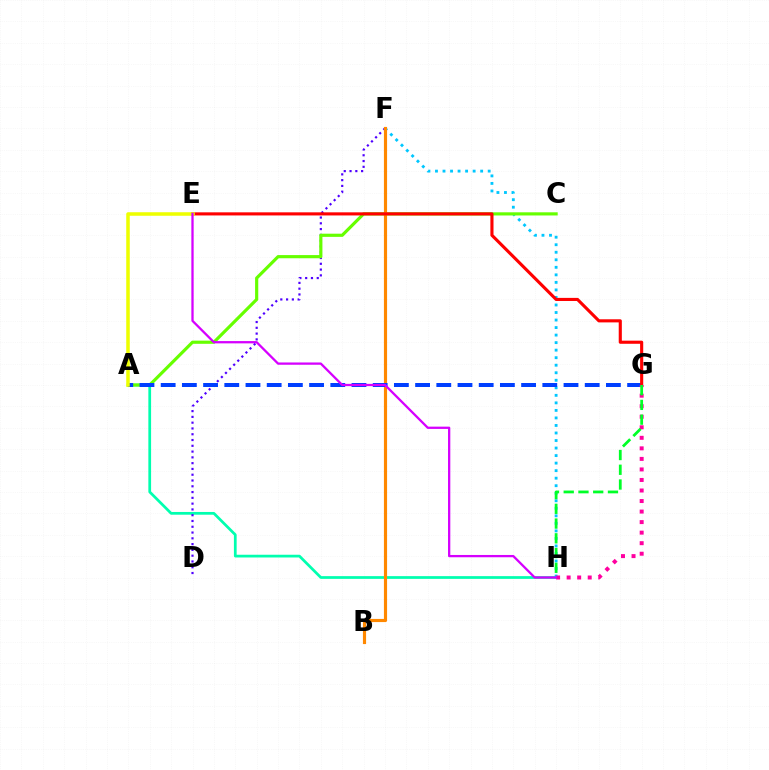{('A', 'H'): [{'color': '#00ffaf', 'line_style': 'solid', 'thickness': 1.97}], ('F', 'H'): [{'color': '#00c7ff', 'line_style': 'dotted', 'thickness': 2.05}], ('D', 'F'): [{'color': '#4f00ff', 'line_style': 'dotted', 'thickness': 1.57}], ('A', 'C'): [{'color': '#66ff00', 'line_style': 'solid', 'thickness': 2.28}], ('B', 'F'): [{'color': '#ff8800', 'line_style': 'solid', 'thickness': 2.27}], ('A', 'G'): [{'color': '#003fff', 'line_style': 'dashed', 'thickness': 2.88}], ('E', 'G'): [{'color': '#ff0000', 'line_style': 'solid', 'thickness': 2.24}], ('G', 'H'): [{'color': '#ff00a0', 'line_style': 'dotted', 'thickness': 2.86}, {'color': '#00ff27', 'line_style': 'dashed', 'thickness': 2.0}], ('A', 'E'): [{'color': '#eeff00', 'line_style': 'solid', 'thickness': 2.54}], ('E', 'H'): [{'color': '#d600ff', 'line_style': 'solid', 'thickness': 1.64}]}